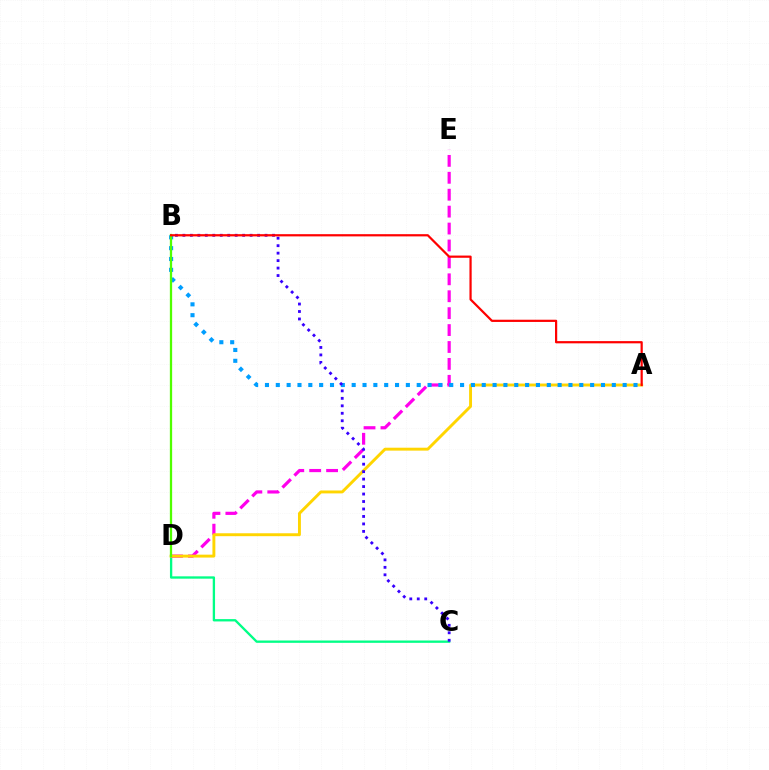{('C', 'D'): [{'color': '#00ff86', 'line_style': 'solid', 'thickness': 1.67}], ('D', 'E'): [{'color': '#ff00ed', 'line_style': 'dashed', 'thickness': 2.3}], ('A', 'D'): [{'color': '#ffd500', 'line_style': 'solid', 'thickness': 2.1}], ('A', 'B'): [{'color': '#009eff', 'line_style': 'dotted', 'thickness': 2.94}, {'color': '#ff0000', 'line_style': 'solid', 'thickness': 1.6}], ('B', 'C'): [{'color': '#3700ff', 'line_style': 'dotted', 'thickness': 2.03}], ('B', 'D'): [{'color': '#4fff00', 'line_style': 'solid', 'thickness': 1.64}]}